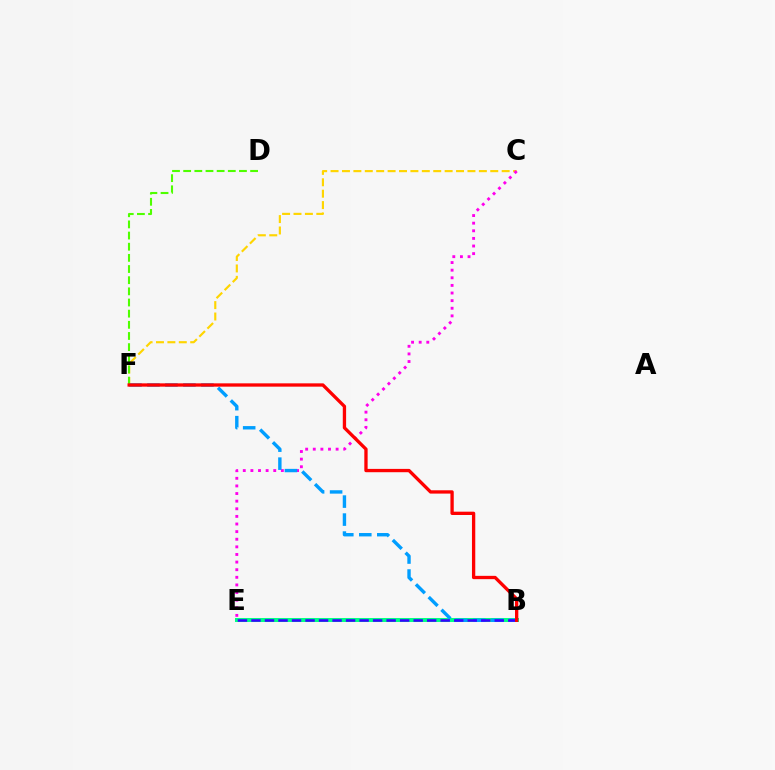{('B', 'E'): [{'color': '#00ff86', 'line_style': 'solid', 'thickness': 2.89}, {'color': '#3700ff', 'line_style': 'dashed', 'thickness': 1.84}], ('C', 'F'): [{'color': '#ffd500', 'line_style': 'dashed', 'thickness': 1.55}], ('C', 'E'): [{'color': '#ff00ed', 'line_style': 'dotted', 'thickness': 2.07}], ('B', 'F'): [{'color': '#009eff', 'line_style': 'dashed', 'thickness': 2.44}, {'color': '#ff0000', 'line_style': 'solid', 'thickness': 2.38}], ('D', 'F'): [{'color': '#4fff00', 'line_style': 'dashed', 'thickness': 1.52}]}